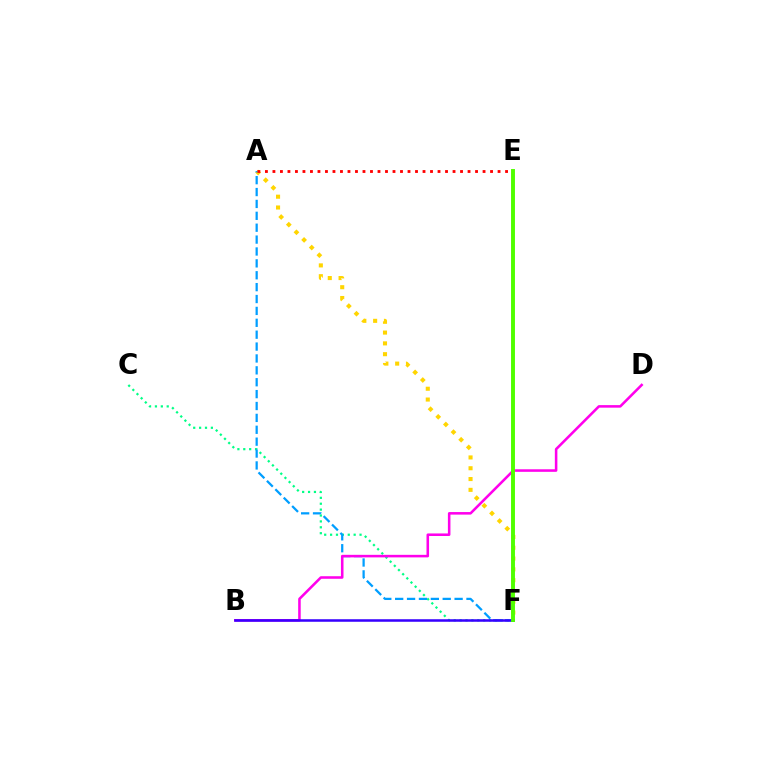{('C', 'F'): [{'color': '#00ff86', 'line_style': 'dotted', 'thickness': 1.6}], ('A', 'F'): [{'color': '#ffd500', 'line_style': 'dotted', 'thickness': 2.93}, {'color': '#009eff', 'line_style': 'dashed', 'thickness': 1.61}], ('B', 'D'): [{'color': '#ff00ed', 'line_style': 'solid', 'thickness': 1.84}], ('A', 'E'): [{'color': '#ff0000', 'line_style': 'dotted', 'thickness': 2.04}], ('B', 'F'): [{'color': '#3700ff', 'line_style': 'solid', 'thickness': 1.82}], ('E', 'F'): [{'color': '#4fff00', 'line_style': 'solid', 'thickness': 2.82}]}